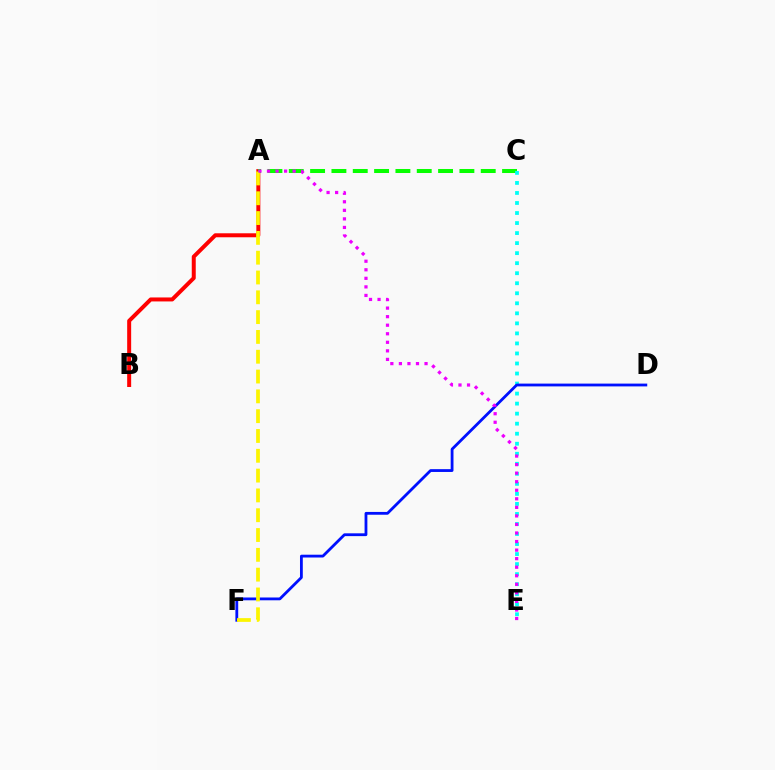{('A', 'B'): [{'color': '#ff0000', 'line_style': 'solid', 'thickness': 2.87}], ('A', 'C'): [{'color': '#08ff00', 'line_style': 'dashed', 'thickness': 2.9}], ('C', 'E'): [{'color': '#00fff6', 'line_style': 'dotted', 'thickness': 2.73}], ('D', 'F'): [{'color': '#0010ff', 'line_style': 'solid', 'thickness': 2.02}], ('A', 'F'): [{'color': '#fcf500', 'line_style': 'dashed', 'thickness': 2.69}], ('A', 'E'): [{'color': '#ee00ff', 'line_style': 'dotted', 'thickness': 2.32}]}